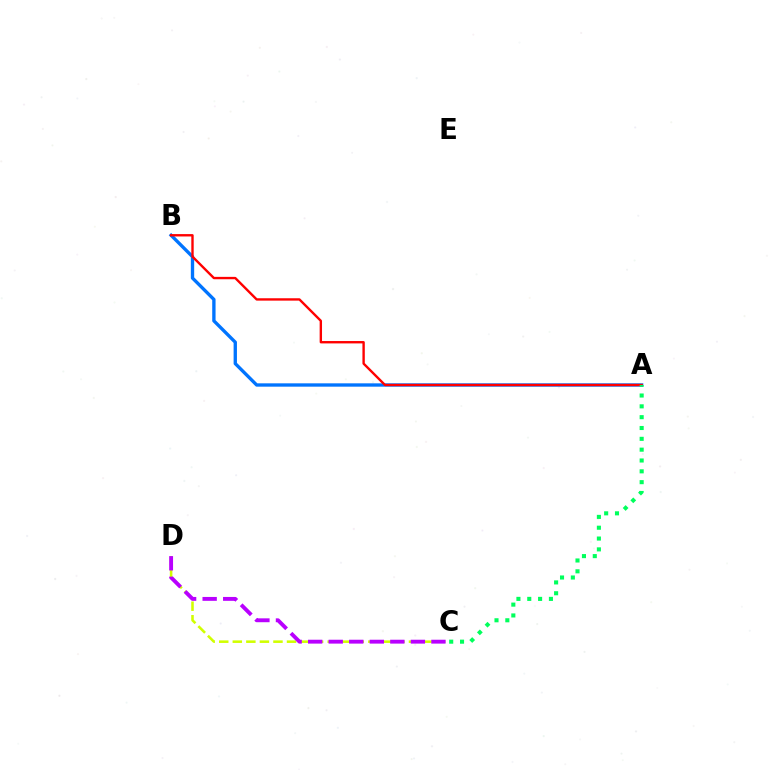{('A', 'B'): [{'color': '#0074ff', 'line_style': 'solid', 'thickness': 2.41}, {'color': '#ff0000', 'line_style': 'solid', 'thickness': 1.71}], ('A', 'C'): [{'color': '#00ff5c', 'line_style': 'dotted', 'thickness': 2.94}], ('C', 'D'): [{'color': '#d1ff00', 'line_style': 'dashed', 'thickness': 1.84}, {'color': '#b900ff', 'line_style': 'dashed', 'thickness': 2.79}]}